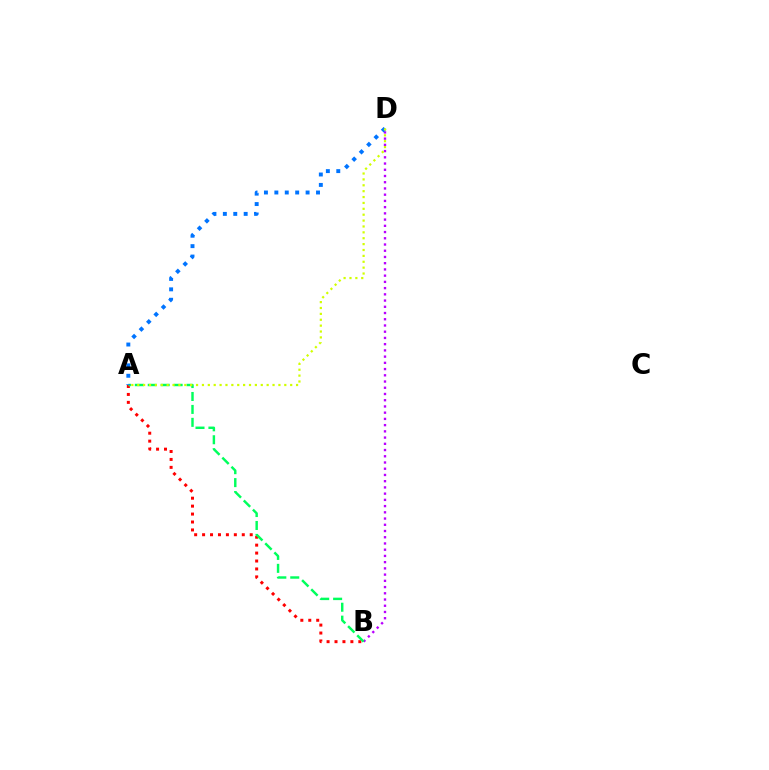{('A', 'B'): [{'color': '#ff0000', 'line_style': 'dotted', 'thickness': 2.16}, {'color': '#00ff5c', 'line_style': 'dashed', 'thickness': 1.76}], ('B', 'D'): [{'color': '#b900ff', 'line_style': 'dotted', 'thickness': 1.69}], ('A', 'D'): [{'color': '#0074ff', 'line_style': 'dotted', 'thickness': 2.83}, {'color': '#d1ff00', 'line_style': 'dotted', 'thickness': 1.6}]}